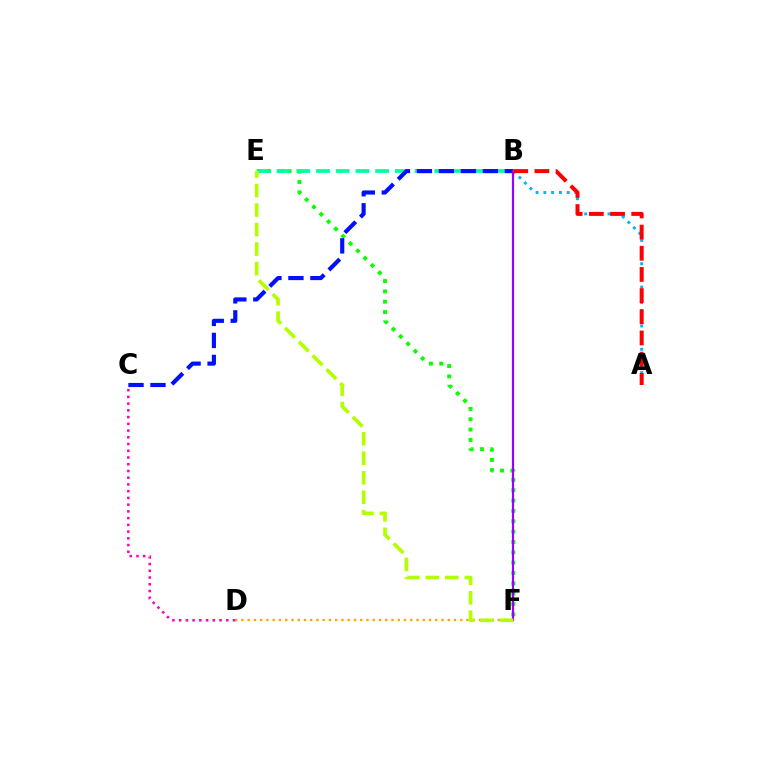{('A', 'B'): [{'color': '#00b5ff', 'line_style': 'dotted', 'thickness': 2.11}, {'color': '#ff0000', 'line_style': 'dashed', 'thickness': 2.88}], ('E', 'F'): [{'color': '#08ff00', 'line_style': 'dotted', 'thickness': 2.81}, {'color': '#b3ff00', 'line_style': 'dashed', 'thickness': 2.65}], ('B', 'E'): [{'color': '#00ff9d', 'line_style': 'dashed', 'thickness': 2.68}], ('D', 'F'): [{'color': '#ffa500', 'line_style': 'dotted', 'thickness': 1.7}], ('B', 'C'): [{'color': '#0010ff', 'line_style': 'dashed', 'thickness': 2.99}], ('B', 'F'): [{'color': '#9b00ff', 'line_style': 'solid', 'thickness': 1.58}], ('C', 'D'): [{'color': '#ff00bd', 'line_style': 'dotted', 'thickness': 1.83}]}